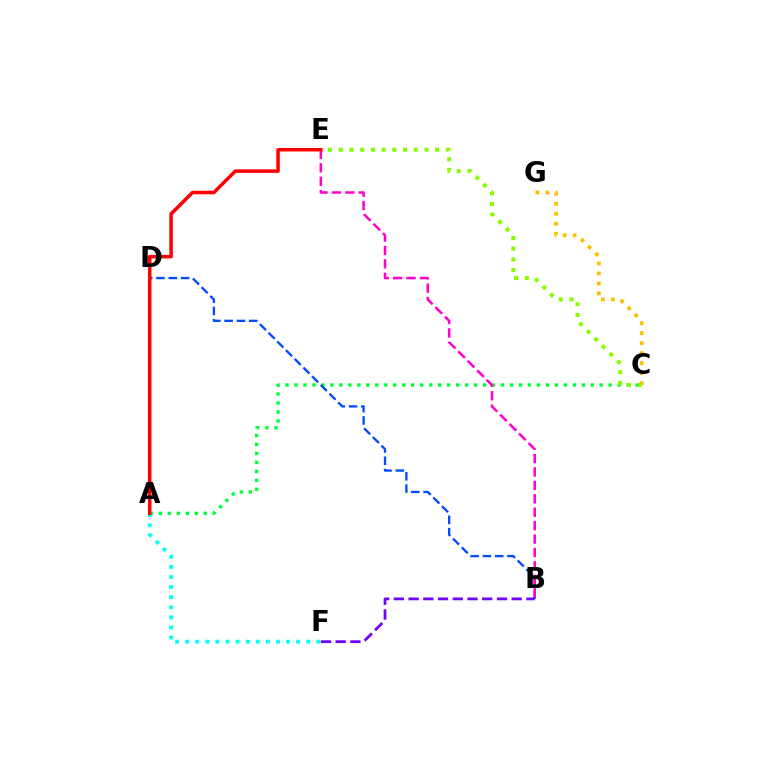{('C', 'G'): [{'color': '#ffbd00', 'line_style': 'dotted', 'thickness': 2.72}], ('A', 'C'): [{'color': '#00ff39', 'line_style': 'dotted', 'thickness': 2.44}], ('B', 'D'): [{'color': '#004bff', 'line_style': 'dashed', 'thickness': 1.67}], ('B', 'E'): [{'color': '#ff00cf', 'line_style': 'dashed', 'thickness': 1.82}], ('C', 'E'): [{'color': '#84ff00', 'line_style': 'dotted', 'thickness': 2.91}], ('B', 'F'): [{'color': '#7200ff', 'line_style': 'dashed', 'thickness': 2.0}], ('A', 'F'): [{'color': '#00fff6', 'line_style': 'dotted', 'thickness': 2.74}], ('A', 'E'): [{'color': '#ff0000', 'line_style': 'solid', 'thickness': 2.53}]}